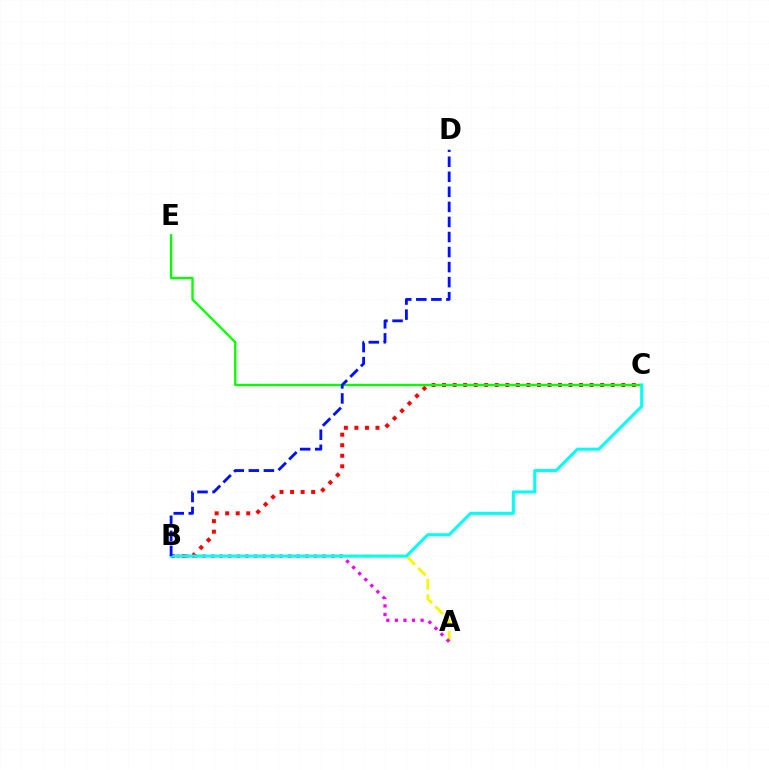{('A', 'B'): [{'color': '#fcf500', 'line_style': 'dashed', 'thickness': 2.07}, {'color': '#ee00ff', 'line_style': 'dotted', 'thickness': 2.33}], ('B', 'C'): [{'color': '#ff0000', 'line_style': 'dotted', 'thickness': 2.86}, {'color': '#00fff6', 'line_style': 'solid', 'thickness': 2.18}], ('C', 'E'): [{'color': '#08ff00', 'line_style': 'solid', 'thickness': 1.69}], ('B', 'D'): [{'color': '#0010ff', 'line_style': 'dashed', 'thickness': 2.04}]}